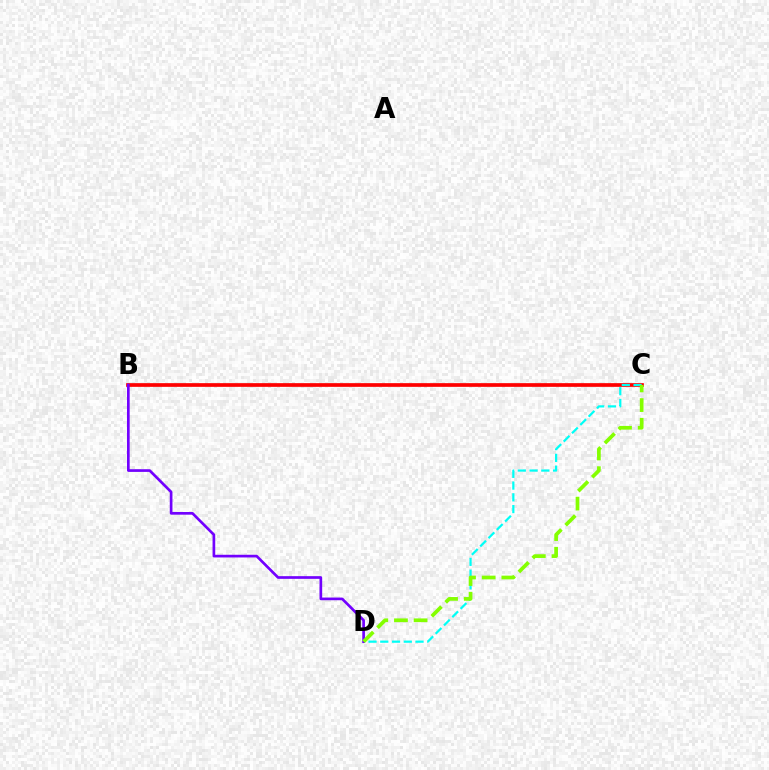{('B', 'C'): [{'color': '#ff0000', 'line_style': 'solid', 'thickness': 2.66}], ('C', 'D'): [{'color': '#00fff6', 'line_style': 'dashed', 'thickness': 1.6}, {'color': '#84ff00', 'line_style': 'dashed', 'thickness': 2.67}], ('B', 'D'): [{'color': '#7200ff', 'line_style': 'solid', 'thickness': 1.93}]}